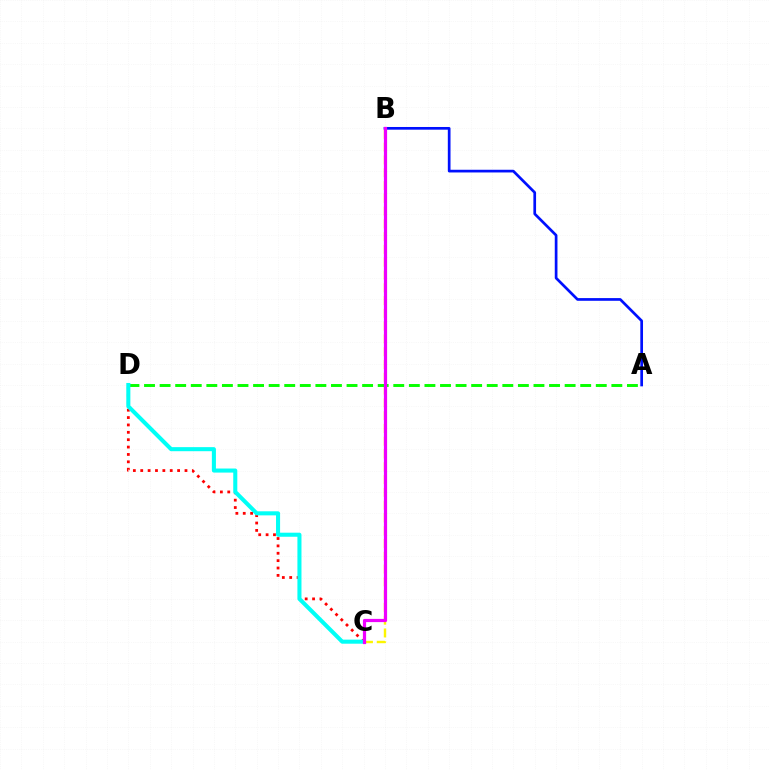{('B', 'C'): [{'color': '#fcf500', 'line_style': 'dashed', 'thickness': 1.74}, {'color': '#ee00ff', 'line_style': 'solid', 'thickness': 2.31}], ('A', 'B'): [{'color': '#0010ff', 'line_style': 'solid', 'thickness': 1.94}], ('C', 'D'): [{'color': '#ff0000', 'line_style': 'dotted', 'thickness': 2.0}, {'color': '#00fff6', 'line_style': 'solid', 'thickness': 2.92}], ('A', 'D'): [{'color': '#08ff00', 'line_style': 'dashed', 'thickness': 2.12}]}